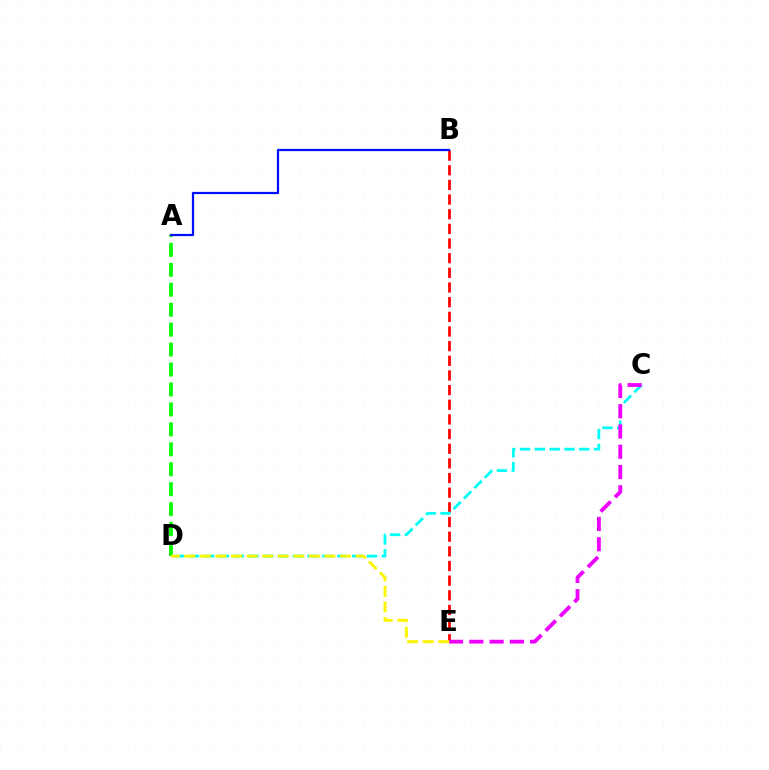{('A', 'D'): [{'color': '#08ff00', 'line_style': 'dashed', 'thickness': 2.71}], ('B', 'E'): [{'color': '#ff0000', 'line_style': 'dashed', 'thickness': 1.99}], ('C', 'D'): [{'color': '#00fff6', 'line_style': 'dashed', 'thickness': 2.01}], ('C', 'E'): [{'color': '#ee00ff', 'line_style': 'dashed', 'thickness': 2.75}], ('A', 'B'): [{'color': '#0010ff', 'line_style': 'solid', 'thickness': 1.6}], ('D', 'E'): [{'color': '#fcf500', 'line_style': 'dashed', 'thickness': 2.12}]}